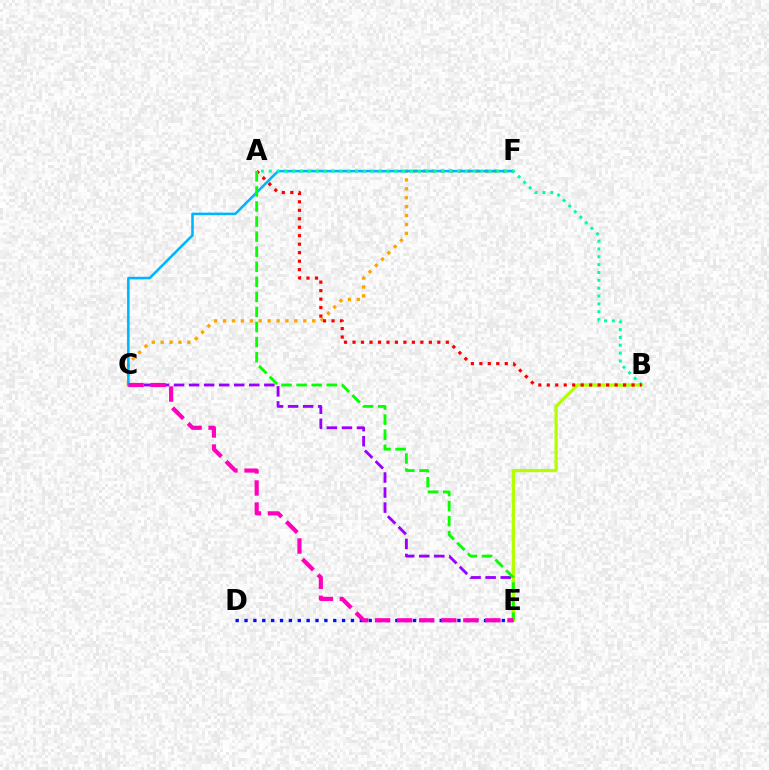{('C', 'E'): [{'color': '#9b00ff', 'line_style': 'dashed', 'thickness': 2.04}, {'color': '#ff00bd', 'line_style': 'dashed', 'thickness': 3.0}], ('C', 'F'): [{'color': '#ffa500', 'line_style': 'dotted', 'thickness': 2.42}, {'color': '#00b5ff', 'line_style': 'solid', 'thickness': 1.84}], ('B', 'E'): [{'color': '#b3ff00', 'line_style': 'solid', 'thickness': 2.33}], ('A', 'B'): [{'color': '#00ff9d', 'line_style': 'dotted', 'thickness': 2.13}, {'color': '#ff0000', 'line_style': 'dotted', 'thickness': 2.3}], ('D', 'E'): [{'color': '#0010ff', 'line_style': 'dotted', 'thickness': 2.41}], ('A', 'E'): [{'color': '#08ff00', 'line_style': 'dashed', 'thickness': 2.05}]}